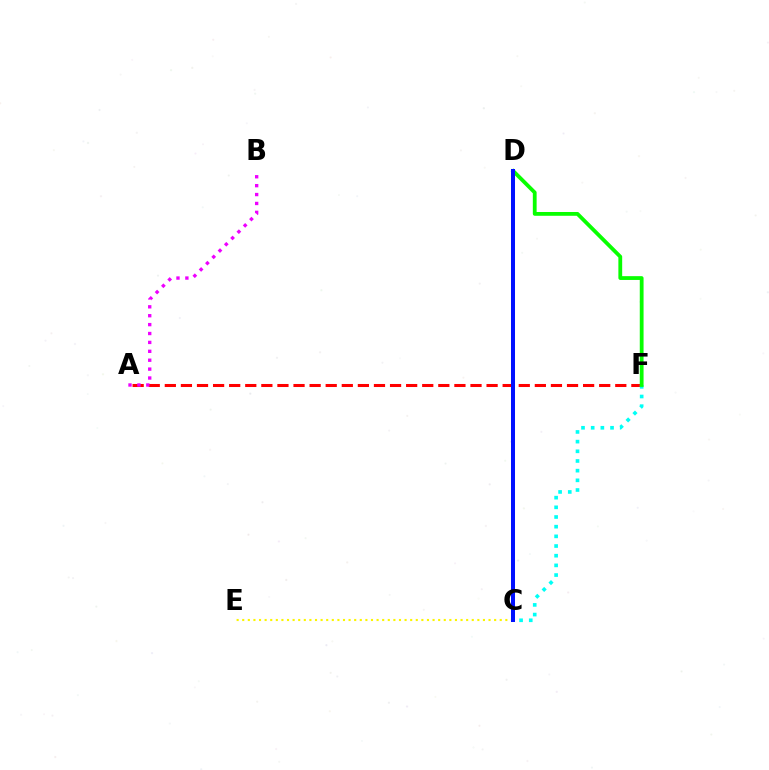{('A', 'F'): [{'color': '#ff0000', 'line_style': 'dashed', 'thickness': 2.19}], ('C', 'E'): [{'color': '#fcf500', 'line_style': 'dotted', 'thickness': 1.52}], ('C', 'F'): [{'color': '#00fff6', 'line_style': 'dotted', 'thickness': 2.63}], ('A', 'B'): [{'color': '#ee00ff', 'line_style': 'dotted', 'thickness': 2.42}], ('D', 'F'): [{'color': '#08ff00', 'line_style': 'solid', 'thickness': 2.73}], ('C', 'D'): [{'color': '#0010ff', 'line_style': 'solid', 'thickness': 2.89}]}